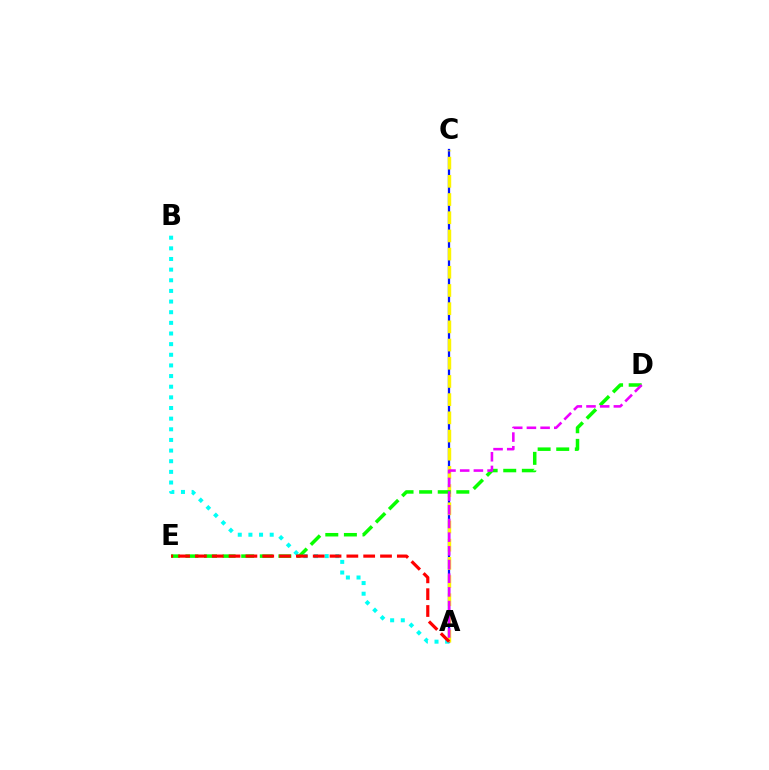{('A', 'C'): [{'color': '#0010ff', 'line_style': 'solid', 'thickness': 1.63}, {'color': '#fcf500', 'line_style': 'dashed', 'thickness': 2.47}], ('D', 'E'): [{'color': '#08ff00', 'line_style': 'dashed', 'thickness': 2.53}], ('A', 'D'): [{'color': '#ee00ff', 'line_style': 'dashed', 'thickness': 1.86}], ('A', 'B'): [{'color': '#00fff6', 'line_style': 'dotted', 'thickness': 2.89}], ('A', 'E'): [{'color': '#ff0000', 'line_style': 'dashed', 'thickness': 2.29}]}